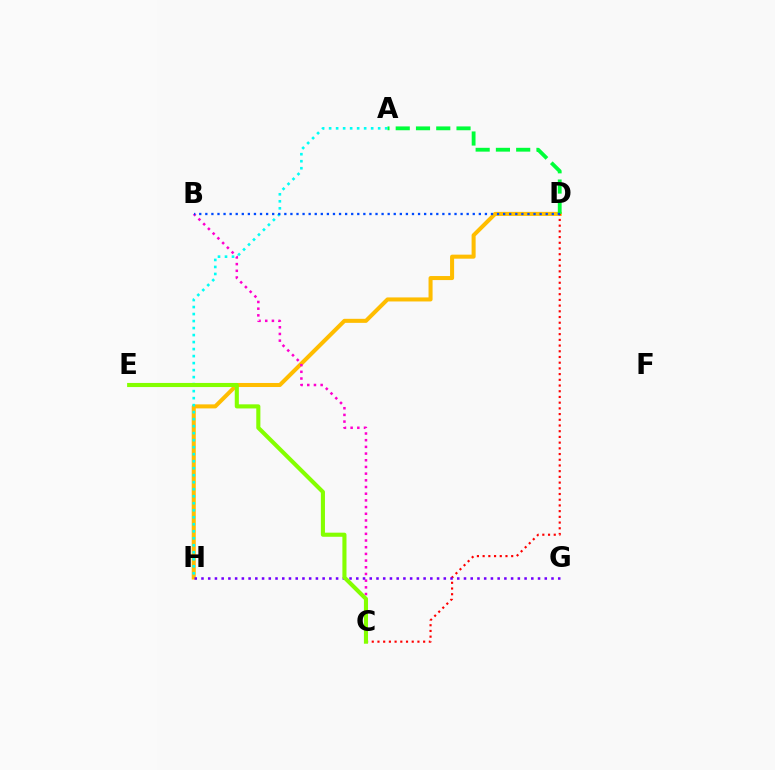{('D', 'H'): [{'color': '#ffbd00', 'line_style': 'solid', 'thickness': 2.91}], ('C', 'D'): [{'color': '#ff0000', 'line_style': 'dotted', 'thickness': 1.55}], ('B', 'C'): [{'color': '#ff00cf', 'line_style': 'dotted', 'thickness': 1.82}], ('A', 'H'): [{'color': '#00fff6', 'line_style': 'dotted', 'thickness': 1.9}], ('G', 'H'): [{'color': '#7200ff', 'line_style': 'dotted', 'thickness': 1.83}], ('A', 'D'): [{'color': '#00ff39', 'line_style': 'dashed', 'thickness': 2.75}], ('B', 'D'): [{'color': '#004bff', 'line_style': 'dotted', 'thickness': 1.65}], ('C', 'E'): [{'color': '#84ff00', 'line_style': 'solid', 'thickness': 2.95}]}